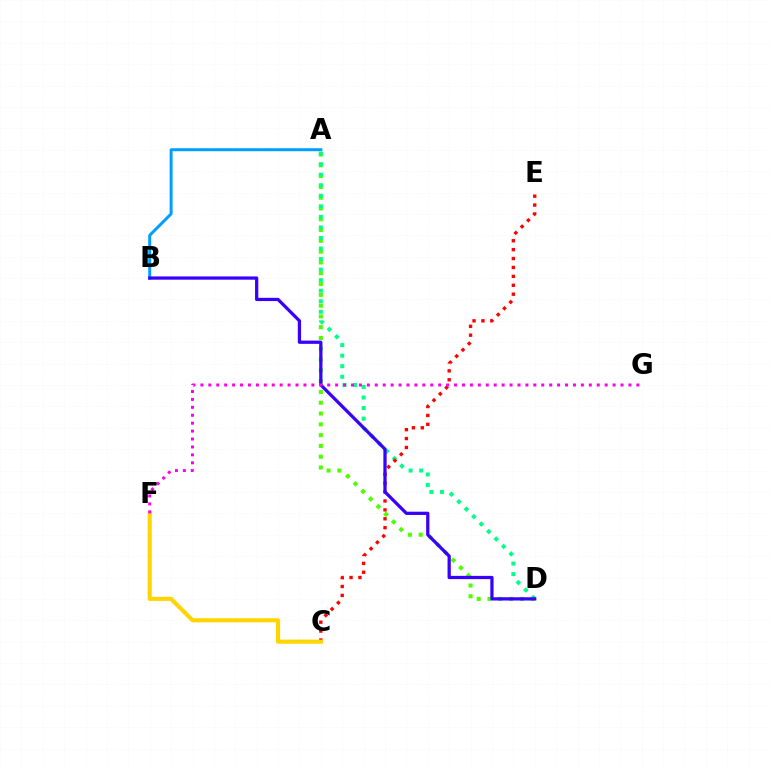{('A', 'D'): [{'color': '#4fff00', 'line_style': 'dotted', 'thickness': 2.93}, {'color': '#00ff86', 'line_style': 'dotted', 'thickness': 2.87}], ('C', 'E'): [{'color': '#ff0000', 'line_style': 'dotted', 'thickness': 2.42}], ('A', 'B'): [{'color': '#009eff', 'line_style': 'solid', 'thickness': 2.14}], ('B', 'D'): [{'color': '#3700ff', 'line_style': 'solid', 'thickness': 2.34}], ('C', 'F'): [{'color': '#ffd500', 'line_style': 'solid', 'thickness': 2.96}], ('F', 'G'): [{'color': '#ff00ed', 'line_style': 'dotted', 'thickness': 2.15}]}